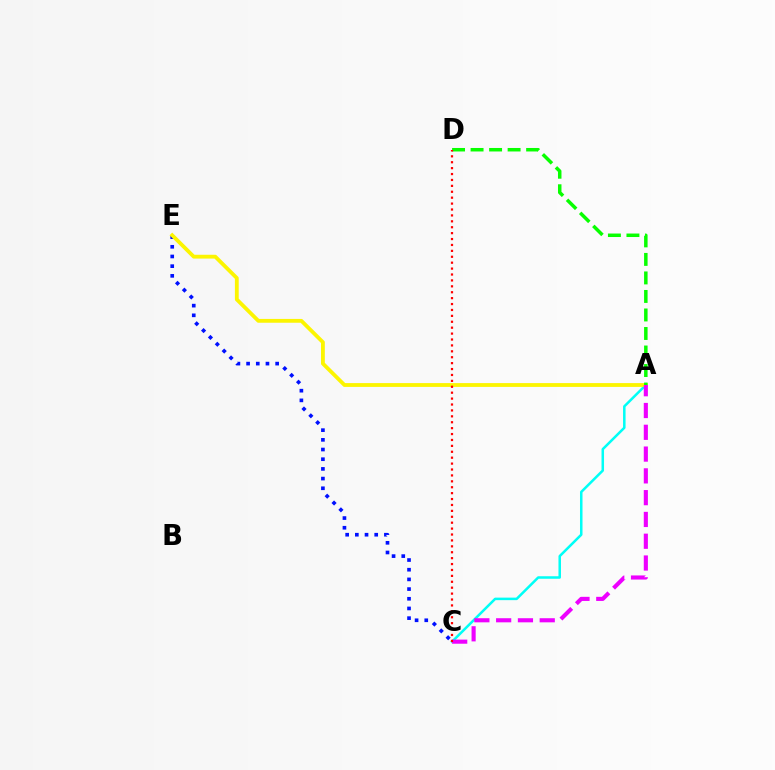{('A', 'C'): [{'color': '#00fff6', 'line_style': 'solid', 'thickness': 1.81}, {'color': '#ee00ff', 'line_style': 'dashed', 'thickness': 2.96}], ('C', 'E'): [{'color': '#0010ff', 'line_style': 'dotted', 'thickness': 2.63}], ('A', 'E'): [{'color': '#fcf500', 'line_style': 'solid', 'thickness': 2.74}], ('A', 'D'): [{'color': '#08ff00', 'line_style': 'dashed', 'thickness': 2.52}], ('C', 'D'): [{'color': '#ff0000', 'line_style': 'dotted', 'thickness': 1.61}]}